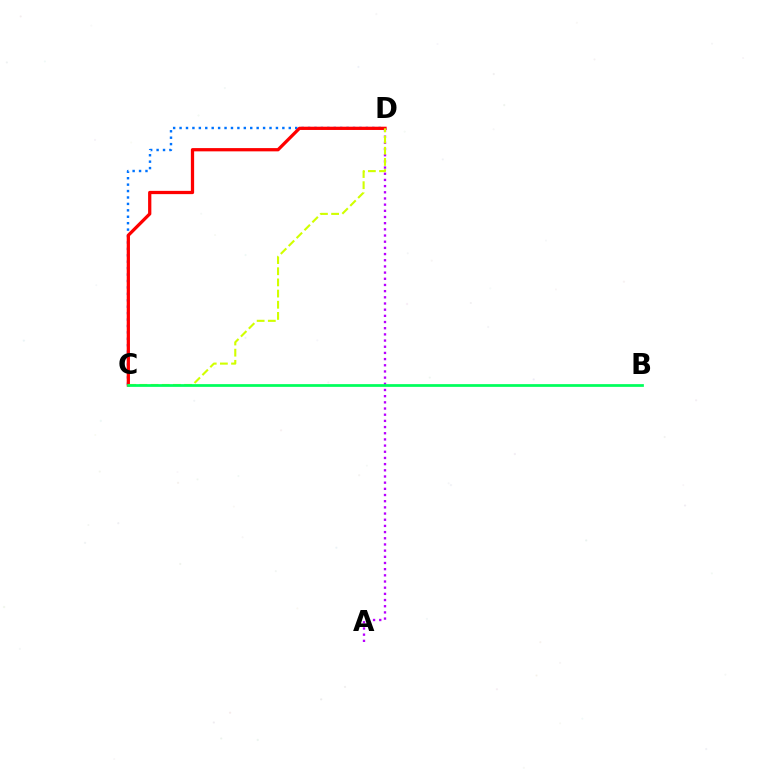{('C', 'D'): [{'color': '#0074ff', 'line_style': 'dotted', 'thickness': 1.75}, {'color': '#ff0000', 'line_style': 'solid', 'thickness': 2.34}, {'color': '#d1ff00', 'line_style': 'dashed', 'thickness': 1.52}], ('A', 'D'): [{'color': '#b900ff', 'line_style': 'dotted', 'thickness': 1.68}], ('B', 'C'): [{'color': '#00ff5c', 'line_style': 'solid', 'thickness': 1.97}]}